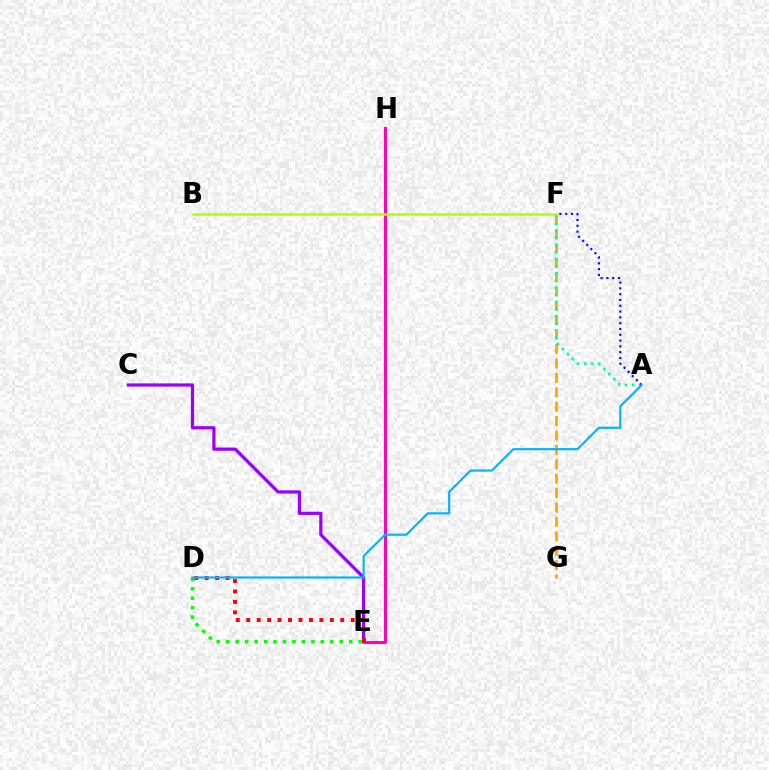{('C', 'E'): [{'color': '#9b00ff', 'line_style': 'solid', 'thickness': 2.32}], ('D', 'E'): [{'color': '#08ff00', 'line_style': 'dotted', 'thickness': 2.57}, {'color': '#ff0000', 'line_style': 'dotted', 'thickness': 2.84}], ('E', 'H'): [{'color': '#ff00bd', 'line_style': 'solid', 'thickness': 2.18}], ('F', 'G'): [{'color': '#ffa500', 'line_style': 'dashed', 'thickness': 1.96}], ('B', 'F'): [{'color': '#b3ff00', 'line_style': 'solid', 'thickness': 1.82}], ('A', 'F'): [{'color': '#00ff9d', 'line_style': 'dotted', 'thickness': 1.93}, {'color': '#0010ff', 'line_style': 'dotted', 'thickness': 1.58}], ('A', 'D'): [{'color': '#00b5ff', 'line_style': 'solid', 'thickness': 1.57}]}